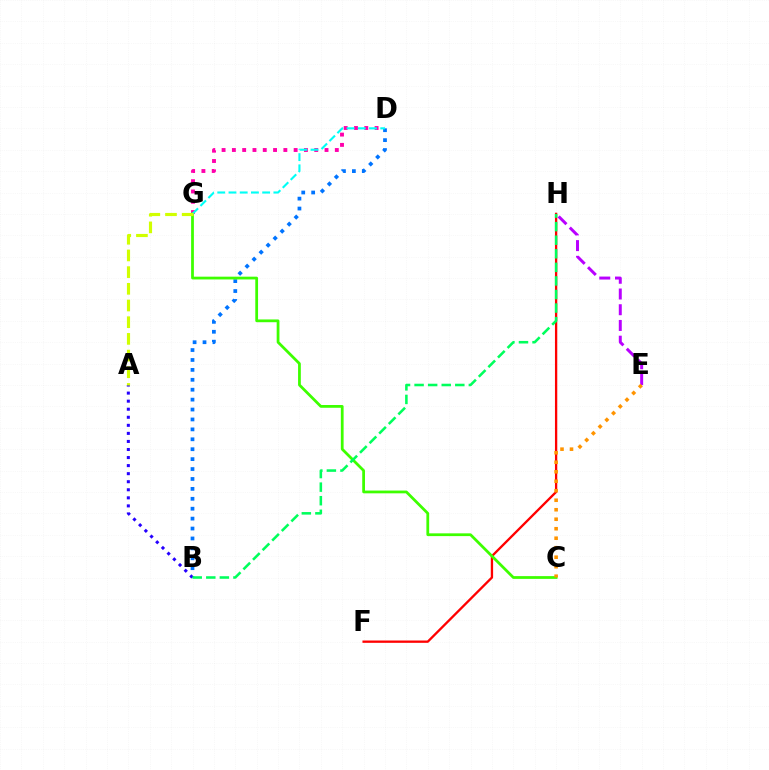{('F', 'H'): [{'color': '#ff0000', 'line_style': 'solid', 'thickness': 1.67}], ('B', 'D'): [{'color': '#0074ff', 'line_style': 'dotted', 'thickness': 2.69}], ('A', 'B'): [{'color': '#2500ff', 'line_style': 'dotted', 'thickness': 2.19}], ('D', 'G'): [{'color': '#ff00ac', 'line_style': 'dotted', 'thickness': 2.8}, {'color': '#00fff6', 'line_style': 'dashed', 'thickness': 1.53}], ('C', 'G'): [{'color': '#3dff00', 'line_style': 'solid', 'thickness': 1.99}], ('E', 'H'): [{'color': '#b900ff', 'line_style': 'dashed', 'thickness': 2.14}], ('C', 'E'): [{'color': '#ff9400', 'line_style': 'dotted', 'thickness': 2.58}], ('A', 'G'): [{'color': '#d1ff00', 'line_style': 'dashed', 'thickness': 2.27}], ('B', 'H'): [{'color': '#00ff5c', 'line_style': 'dashed', 'thickness': 1.84}]}